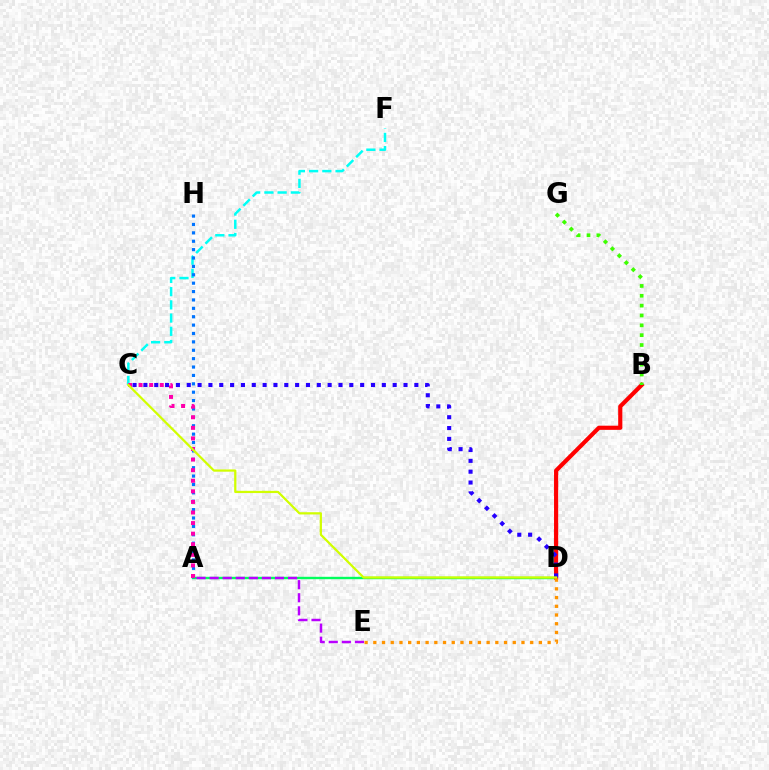{('C', 'F'): [{'color': '#00fff6', 'line_style': 'dashed', 'thickness': 1.8}], ('A', 'D'): [{'color': '#00ff5c', 'line_style': 'solid', 'thickness': 1.72}], ('A', 'H'): [{'color': '#0074ff', 'line_style': 'dotted', 'thickness': 2.28}], ('B', 'D'): [{'color': '#ff0000', 'line_style': 'solid', 'thickness': 3.0}], ('C', 'D'): [{'color': '#2500ff', 'line_style': 'dotted', 'thickness': 2.94}, {'color': '#d1ff00', 'line_style': 'solid', 'thickness': 1.61}], ('A', 'C'): [{'color': '#ff00ac', 'line_style': 'dotted', 'thickness': 2.88}], ('D', 'E'): [{'color': '#ff9400', 'line_style': 'dotted', 'thickness': 2.37}], ('A', 'E'): [{'color': '#b900ff', 'line_style': 'dashed', 'thickness': 1.78}], ('B', 'G'): [{'color': '#3dff00', 'line_style': 'dotted', 'thickness': 2.68}]}